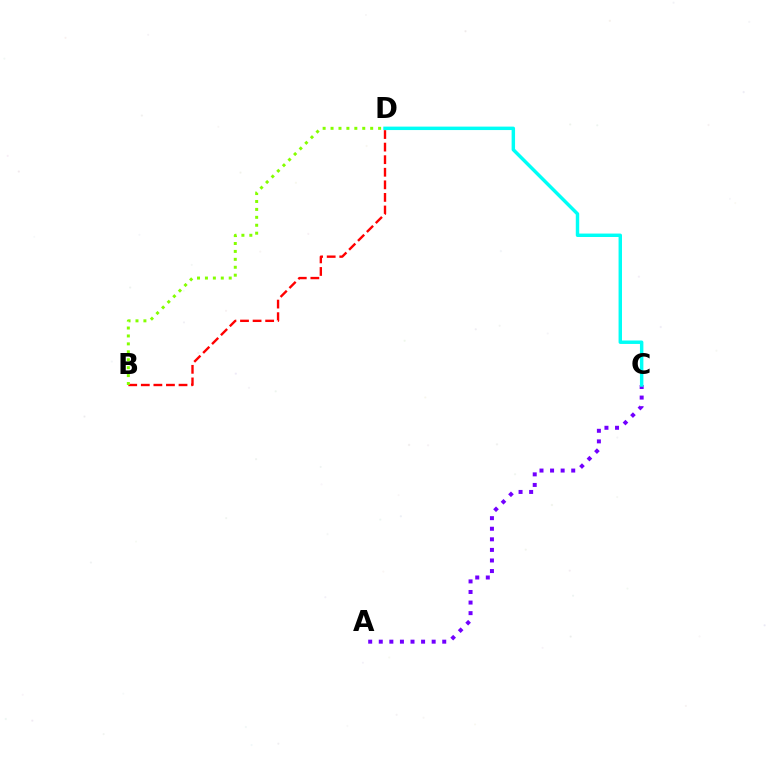{('B', 'D'): [{'color': '#ff0000', 'line_style': 'dashed', 'thickness': 1.71}, {'color': '#84ff00', 'line_style': 'dotted', 'thickness': 2.15}], ('A', 'C'): [{'color': '#7200ff', 'line_style': 'dotted', 'thickness': 2.87}], ('C', 'D'): [{'color': '#00fff6', 'line_style': 'solid', 'thickness': 2.48}]}